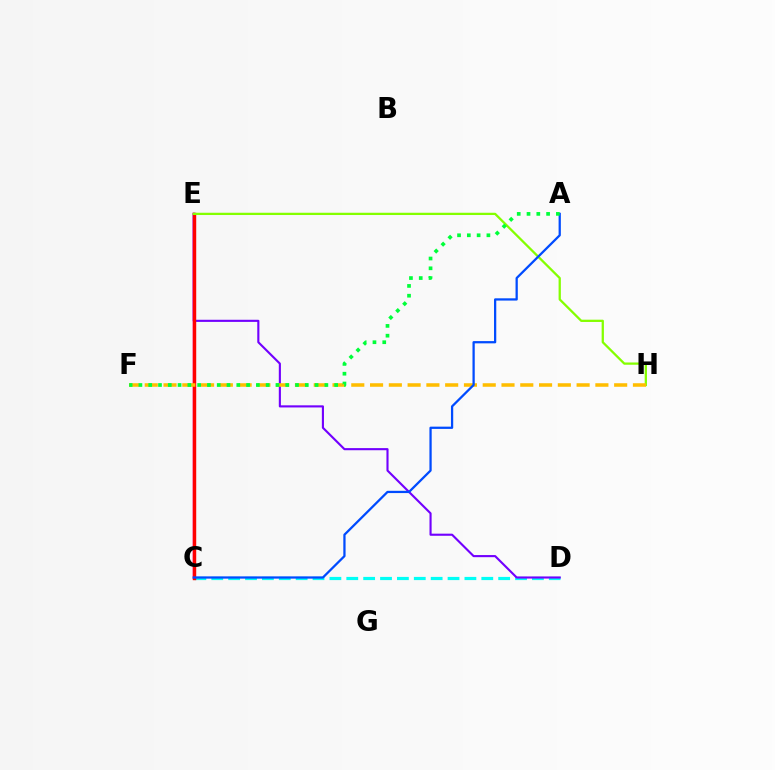{('C', 'D'): [{'color': '#00fff6', 'line_style': 'dashed', 'thickness': 2.29}], ('C', 'E'): [{'color': '#ff00cf', 'line_style': 'solid', 'thickness': 1.77}, {'color': '#ff0000', 'line_style': 'solid', 'thickness': 2.46}], ('D', 'E'): [{'color': '#7200ff', 'line_style': 'solid', 'thickness': 1.53}], ('E', 'H'): [{'color': '#84ff00', 'line_style': 'solid', 'thickness': 1.64}], ('F', 'H'): [{'color': '#ffbd00', 'line_style': 'dashed', 'thickness': 2.55}], ('A', 'C'): [{'color': '#004bff', 'line_style': 'solid', 'thickness': 1.63}], ('A', 'F'): [{'color': '#00ff39', 'line_style': 'dotted', 'thickness': 2.66}]}